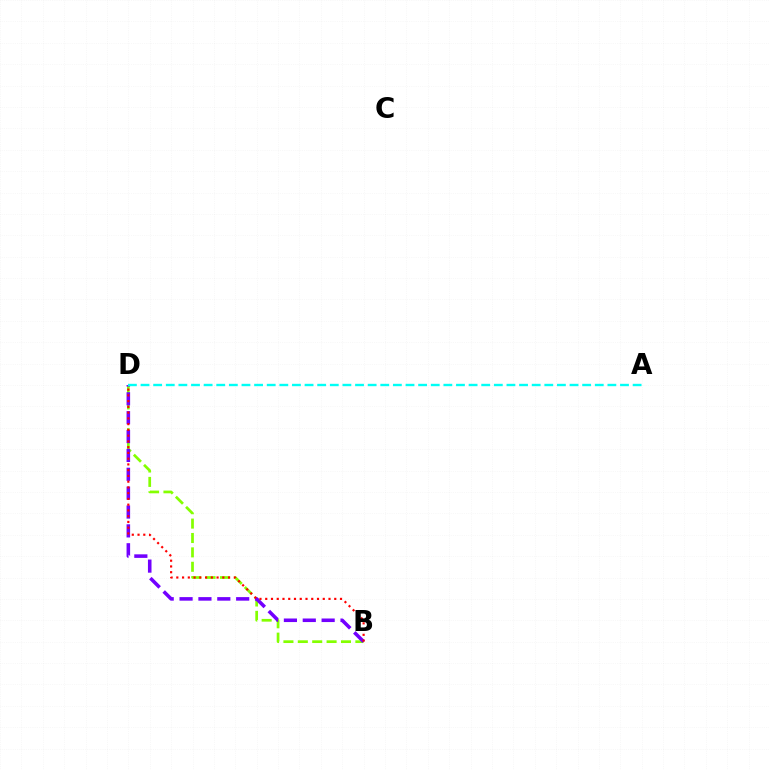{('B', 'D'): [{'color': '#84ff00', 'line_style': 'dashed', 'thickness': 1.95}, {'color': '#7200ff', 'line_style': 'dashed', 'thickness': 2.56}, {'color': '#ff0000', 'line_style': 'dotted', 'thickness': 1.56}], ('A', 'D'): [{'color': '#00fff6', 'line_style': 'dashed', 'thickness': 1.71}]}